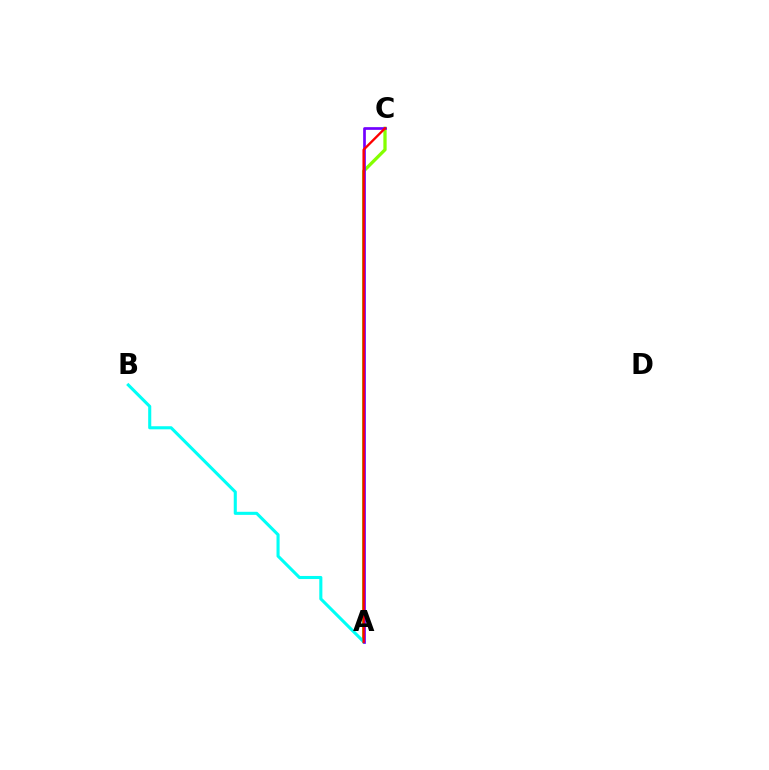{('A', 'C'): [{'color': '#84ff00', 'line_style': 'solid', 'thickness': 2.35}, {'color': '#7200ff', 'line_style': 'solid', 'thickness': 1.94}, {'color': '#ff0000', 'line_style': 'solid', 'thickness': 1.68}], ('A', 'B'): [{'color': '#00fff6', 'line_style': 'solid', 'thickness': 2.22}]}